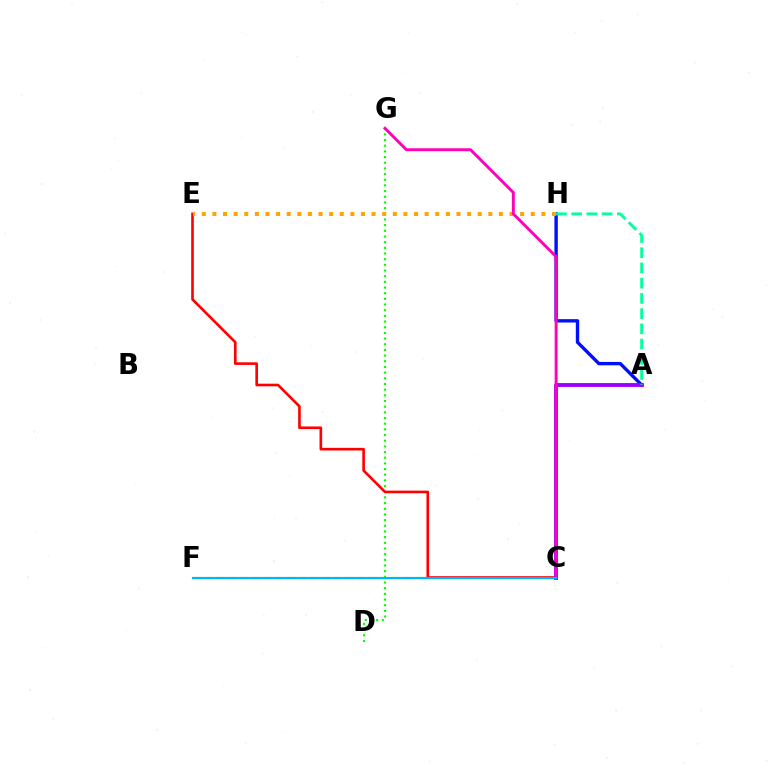{('D', 'G'): [{'color': '#08ff00', 'line_style': 'dotted', 'thickness': 1.54}], ('C', 'F'): [{'color': '#b3ff00', 'line_style': 'dashed', 'thickness': 1.59}, {'color': '#00b5ff', 'line_style': 'solid', 'thickness': 1.53}], ('C', 'E'): [{'color': '#ff0000', 'line_style': 'solid', 'thickness': 1.9}], ('A', 'H'): [{'color': '#0010ff', 'line_style': 'solid', 'thickness': 2.43}, {'color': '#00ff9d', 'line_style': 'dashed', 'thickness': 2.07}], ('A', 'C'): [{'color': '#9b00ff', 'line_style': 'solid', 'thickness': 2.78}], ('E', 'H'): [{'color': '#ffa500', 'line_style': 'dotted', 'thickness': 2.88}], ('C', 'G'): [{'color': '#ff00bd', 'line_style': 'solid', 'thickness': 2.1}]}